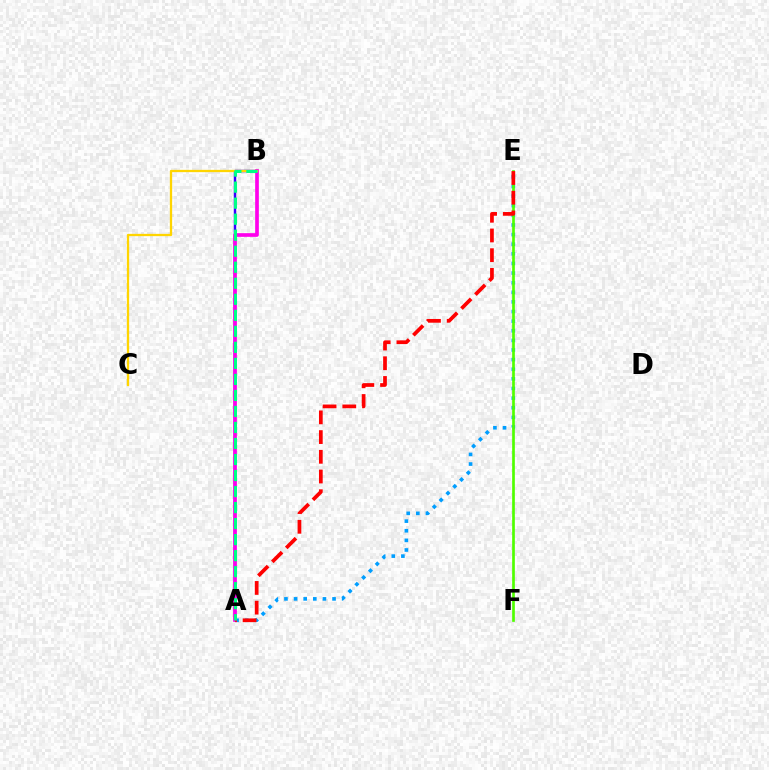{('A', 'E'): [{'color': '#009eff', 'line_style': 'dotted', 'thickness': 2.61}, {'color': '#ff0000', 'line_style': 'dashed', 'thickness': 2.68}], ('E', 'F'): [{'color': '#4fff00', 'line_style': 'solid', 'thickness': 1.93}], ('A', 'B'): [{'color': '#3700ff', 'line_style': 'solid', 'thickness': 1.77}, {'color': '#ff00ed', 'line_style': 'solid', 'thickness': 2.65}, {'color': '#00ff86', 'line_style': 'dashed', 'thickness': 2.18}], ('B', 'C'): [{'color': '#ffd500', 'line_style': 'solid', 'thickness': 1.65}]}